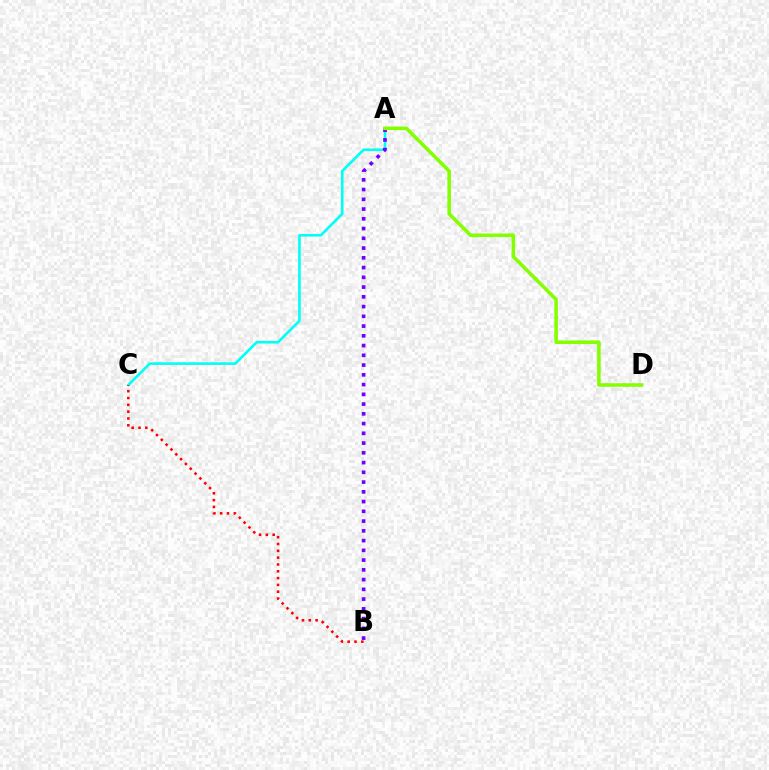{('A', 'C'): [{'color': '#00fff6', 'line_style': 'solid', 'thickness': 1.88}], ('A', 'B'): [{'color': '#7200ff', 'line_style': 'dotted', 'thickness': 2.65}], ('A', 'D'): [{'color': '#84ff00', 'line_style': 'solid', 'thickness': 2.56}], ('B', 'C'): [{'color': '#ff0000', 'line_style': 'dotted', 'thickness': 1.85}]}